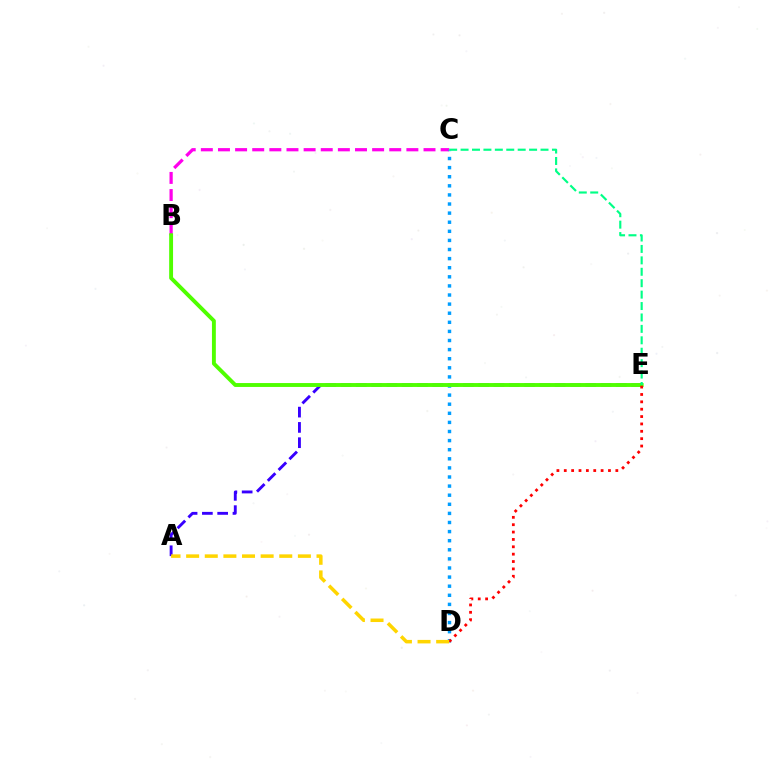{('A', 'E'): [{'color': '#3700ff', 'line_style': 'dashed', 'thickness': 2.08}], ('B', 'C'): [{'color': '#ff00ed', 'line_style': 'dashed', 'thickness': 2.33}], ('C', 'D'): [{'color': '#009eff', 'line_style': 'dotted', 'thickness': 2.47}], ('B', 'E'): [{'color': '#4fff00', 'line_style': 'solid', 'thickness': 2.8}], ('C', 'E'): [{'color': '#00ff86', 'line_style': 'dashed', 'thickness': 1.55}], ('D', 'E'): [{'color': '#ff0000', 'line_style': 'dotted', 'thickness': 2.0}], ('A', 'D'): [{'color': '#ffd500', 'line_style': 'dashed', 'thickness': 2.53}]}